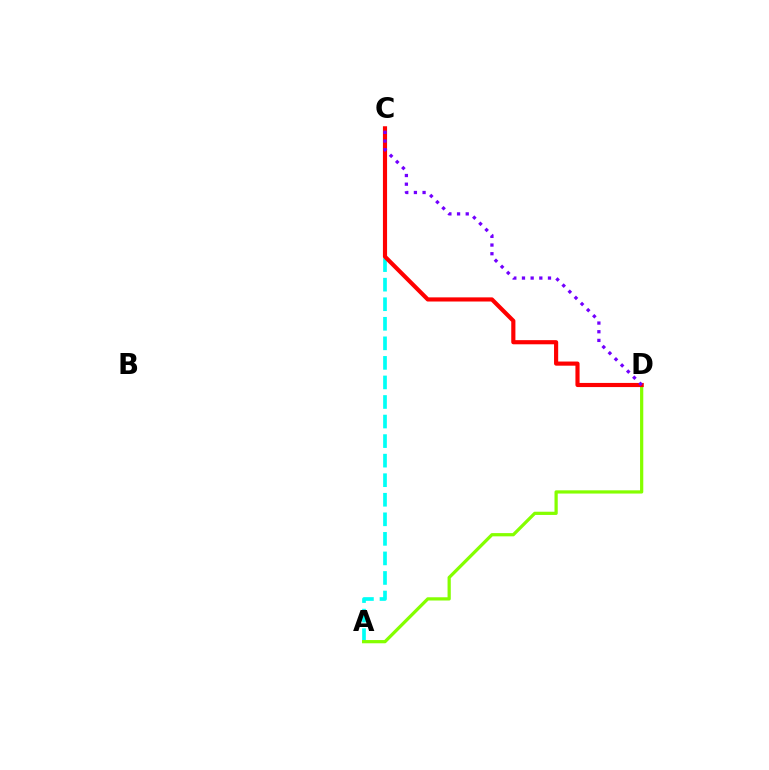{('A', 'C'): [{'color': '#00fff6', 'line_style': 'dashed', 'thickness': 2.66}], ('A', 'D'): [{'color': '#84ff00', 'line_style': 'solid', 'thickness': 2.33}], ('C', 'D'): [{'color': '#ff0000', 'line_style': 'solid', 'thickness': 2.98}, {'color': '#7200ff', 'line_style': 'dotted', 'thickness': 2.36}]}